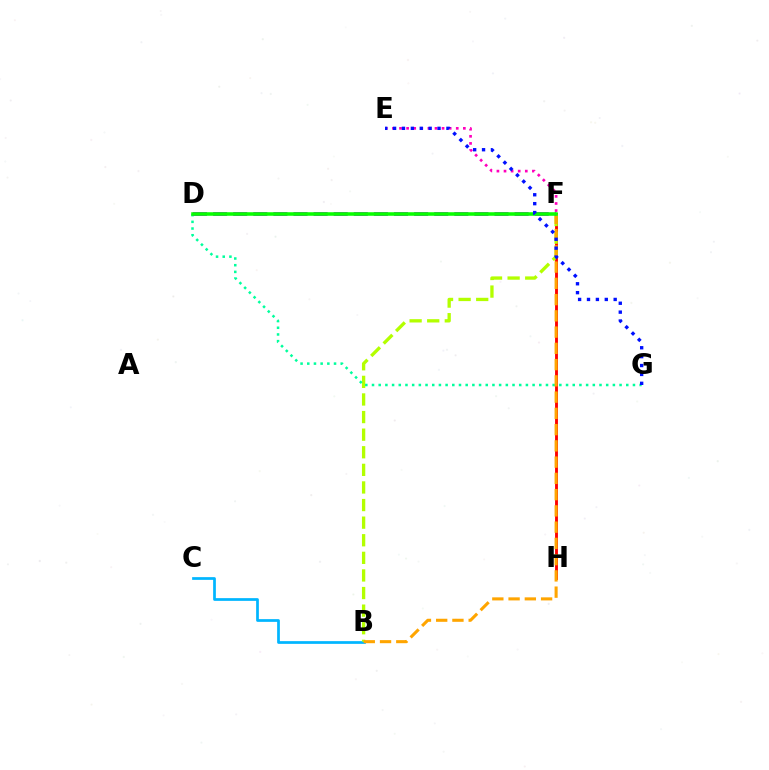{('B', 'C'): [{'color': '#00b5ff', 'line_style': 'solid', 'thickness': 1.97}], ('F', 'H'): [{'color': '#ff0000', 'line_style': 'solid', 'thickness': 2.06}], ('E', 'F'): [{'color': '#ff00bd', 'line_style': 'dotted', 'thickness': 1.93}], ('B', 'F'): [{'color': '#b3ff00', 'line_style': 'dashed', 'thickness': 2.39}, {'color': '#ffa500', 'line_style': 'dashed', 'thickness': 2.21}], ('D', 'G'): [{'color': '#00ff9d', 'line_style': 'dotted', 'thickness': 1.82}], ('D', 'F'): [{'color': '#9b00ff', 'line_style': 'dashed', 'thickness': 2.73}, {'color': '#08ff00', 'line_style': 'solid', 'thickness': 2.55}], ('E', 'G'): [{'color': '#0010ff', 'line_style': 'dotted', 'thickness': 2.42}]}